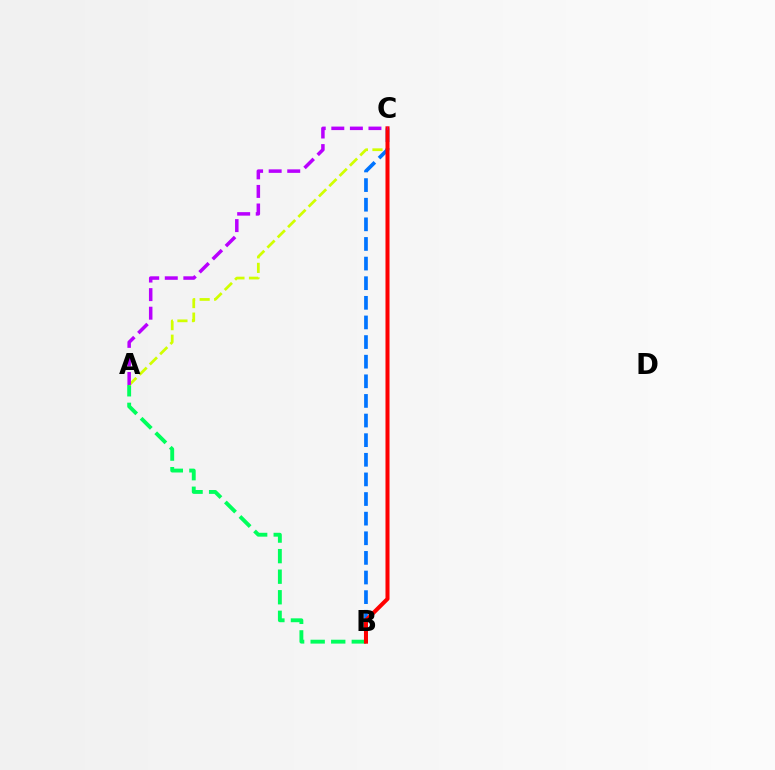{('A', 'B'): [{'color': '#00ff5c', 'line_style': 'dashed', 'thickness': 2.79}], ('B', 'C'): [{'color': '#0074ff', 'line_style': 'dashed', 'thickness': 2.67}, {'color': '#ff0000', 'line_style': 'solid', 'thickness': 2.9}], ('A', 'C'): [{'color': '#d1ff00', 'line_style': 'dashed', 'thickness': 1.97}, {'color': '#b900ff', 'line_style': 'dashed', 'thickness': 2.52}]}